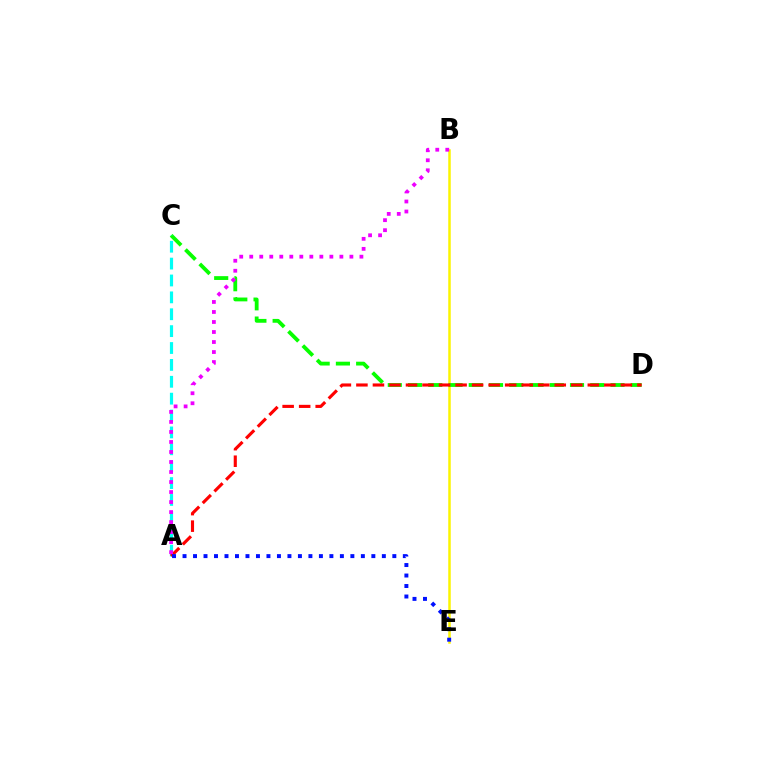{('B', 'E'): [{'color': '#fcf500', 'line_style': 'solid', 'thickness': 1.8}], ('C', 'D'): [{'color': '#08ff00', 'line_style': 'dashed', 'thickness': 2.75}], ('A', 'C'): [{'color': '#00fff6', 'line_style': 'dashed', 'thickness': 2.29}], ('A', 'D'): [{'color': '#ff0000', 'line_style': 'dashed', 'thickness': 2.25}], ('A', 'E'): [{'color': '#0010ff', 'line_style': 'dotted', 'thickness': 2.85}], ('A', 'B'): [{'color': '#ee00ff', 'line_style': 'dotted', 'thickness': 2.72}]}